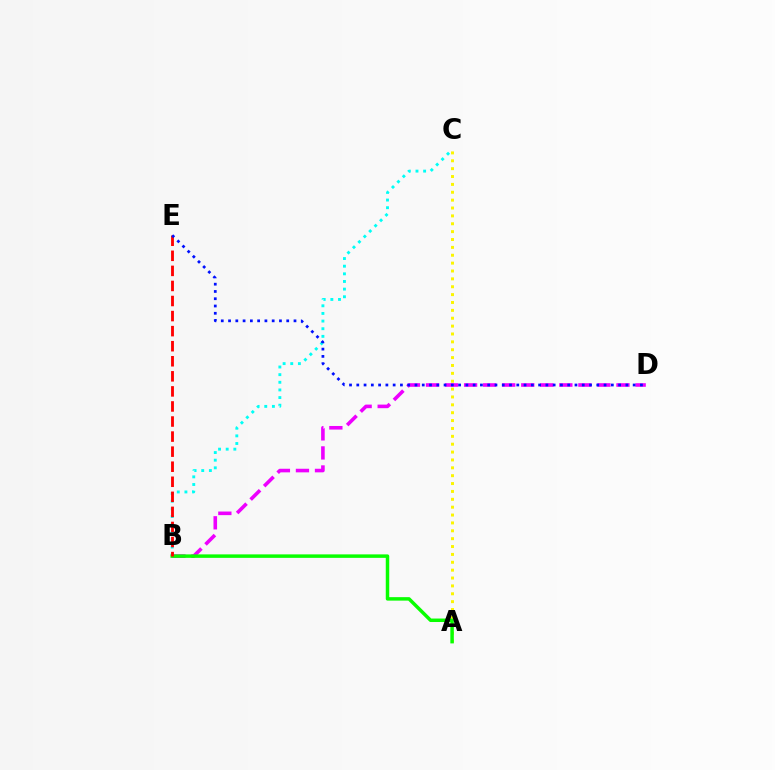{('B', 'D'): [{'color': '#ee00ff', 'line_style': 'dashed', 'thickness': 2.59}], ('A', 'C'): [{'color': '#fcf500', 'line_style': 'dotted', 'thickness': 2.14}], ('B', 'C'): [{'color': '#00fff6', 'line_style': 'dotted', 'thickness': 2.08}], ('A', 'B'): [{'color': '#08ff00', 'line_style': 'solid', 'thickness': 2.5}], ('B', 'E'): [{'color': '#ff0000', 'line_style': 'dashed', 'thickness': 2.05}], ('D', 'E'): [{'color': '#0010ff', 'line_style': 'dotted', 'thickness': 1.98}]}